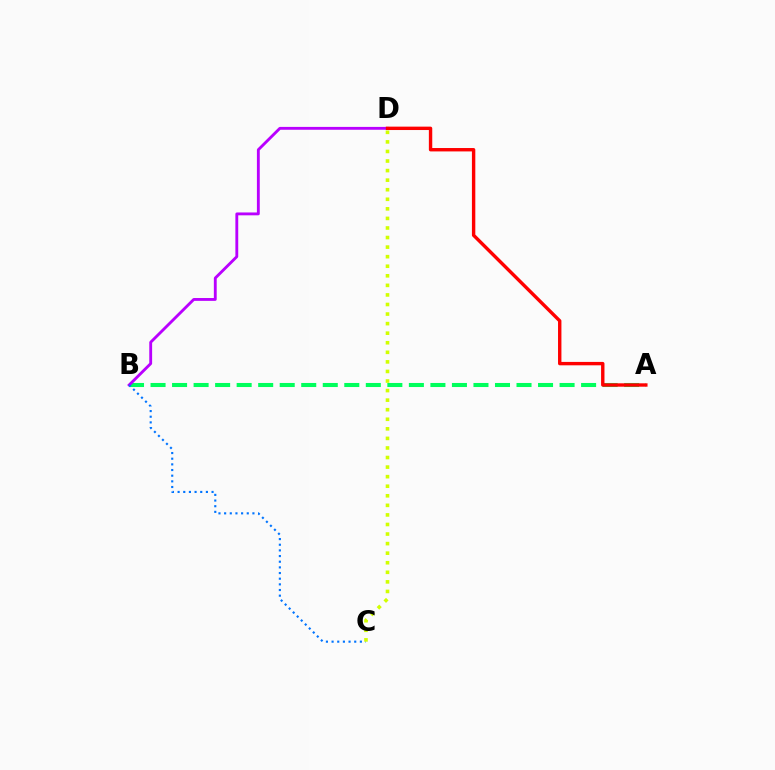{('A', 'B'): [{'color': '#00ff5c', 'line_style': 'dashed', 'thickness': 2.92}], ('B', 'D'): [{'color': '#b900ff', 'line_style': 'solid', 'thickness': 2.05}], ('B', 'C'): [{'color': '#0074ff', 'line_style': 'dotted', 'thickness': 1.54}], ('A', 'D'): [{'color': '#ff0000', 'line_style': 'solid', 'thickness': 2.44}], ('C', 'D'): [{'color': '#d1ff00', 'line_style': 'dotted', 'thickness': 2.6}]}